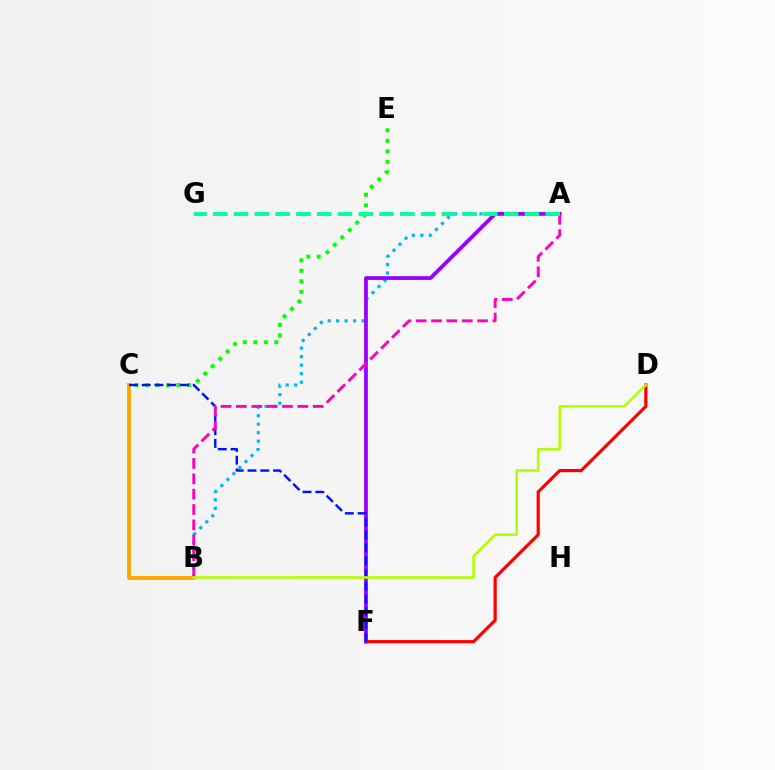{('D', 'F'): [{'color': '#ff0000', 'line_style': 'solid', 'thickness': 2.31}], ('A', 'B'): [{'color': '#00b5ff', 'line_style': 'dotted', 'thickness': 2.31}, {'color': '#ff00bd', 'line_style': 'dashed', 'thickness': 2.09}], ('A', 'F'): [{'color': '#9b00ff', 'line_style': 'solid', 'thickness': 2.73}], ('B', 'C'): [{'color': '#ffa500', 'line_style': 'solid', 'thickness': 2.79}], ('C', 'E'): [{'color': '#08ff00', 'line_style': 'dotted', 'thickness': 2.85}], ('C', 'F'): [{'color': '#0010ff', 'line_style': 'dashed', 'thickness': 1.74}], ('A', 'G'): [{'color': '#00ff9d', 'line_style': 'dashed', 'thickness': 2.82}], ('B', 'D'): [{'color': '#b3ff00', 'line_style': 'solid', 'thickness': 1.88}]}